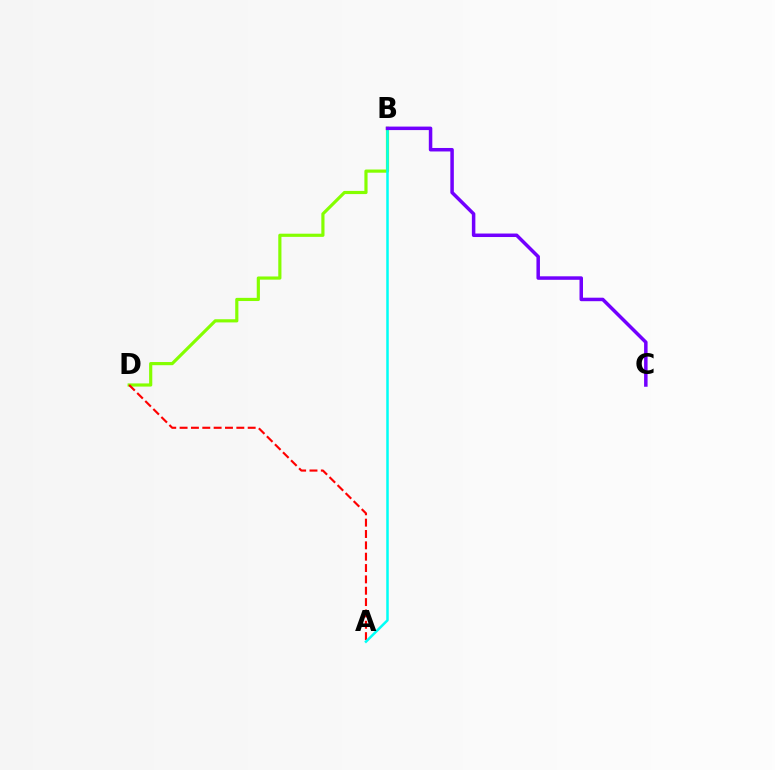{('B', 'D'): [{'color': '#84ff00', 'line_style': 'solid', 'thickness': 2.28}], ('A', 'D'): [{'color': '#ff0000', 'line_style': 'dashed', 'thickness': 1.54}], ('A', 'B'): [{'color': '#00fff6', 'line_style': 'solid', 'thickness': 1.81}], ('B', 'C'): [{'color': '#7200ff', 'line_style': 'solid', 'thickness': 2.52}]}